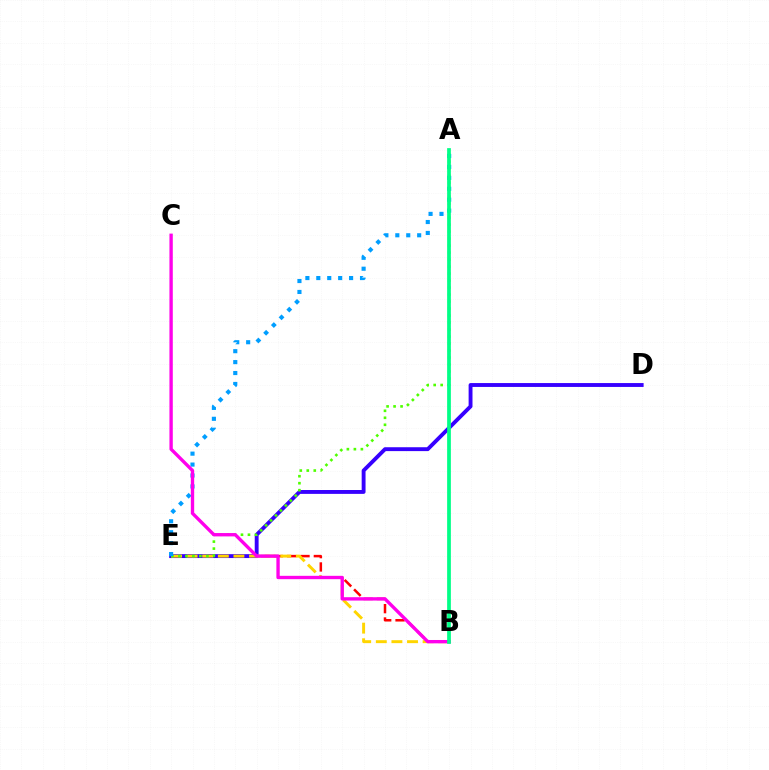{('B', 'E'): [{'color': '#ff0000', 'line_style': 'dashed', 'thickness': 1.81}, {'color': '#ffd500', 'line_style': 'dashed', 'thickness': 2.12}], ('D', 'E'): [{'color': '#3700ff', 'line_style': 'solid', 'thickness': 2.79}], ('A', 'E'): [{'color': '#4fff00', 'line_style': 'dotted', 'thickness': 1.9}, {'color': '#009eff', 'line_style': 'dotted', 'thickness': 2.97}], ('B', 'C'): [{'color': '#ff00ed', 'line_style': 'solid', 'thickness': 2.42}], ('A', 'B'): [{'color': '#00ff86', 'line_style': 'solid', 'thickness': 2.69}]}